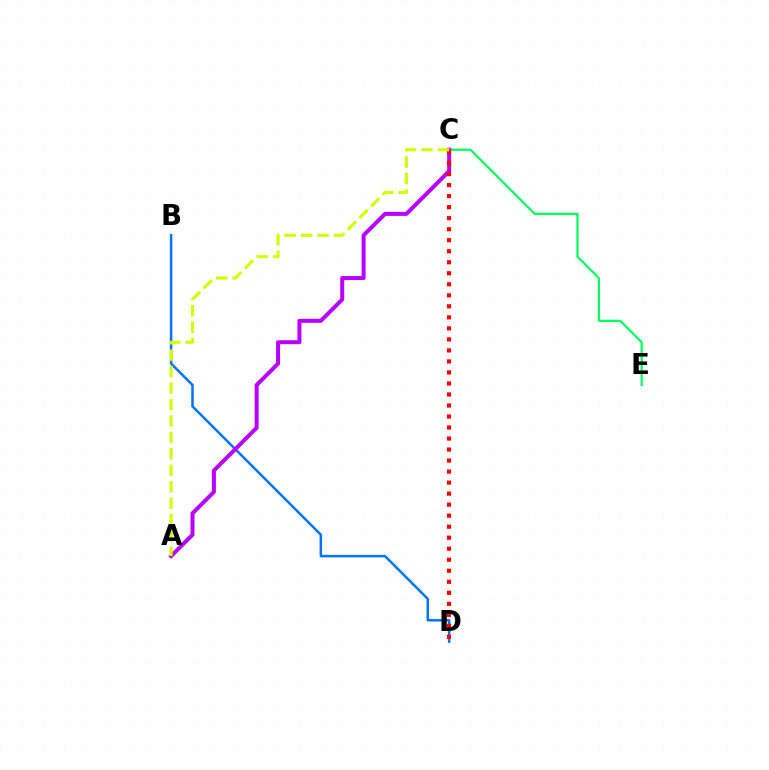{('C', 'E'): [{'color': '#00ff5c', 'line_style': 'solid', 'thickness': 1.58}], ('B', 'D'): [{'color': '#0074ff', 'line_style': 'solid', 'thickness': 1.79}], ('A', 'C'): [{'color': '#b900ff', 'line_style': 'solid', 'thickness': 2.88}, {'color': '#d1ff00', 'line_style': 'dashed', 'thickness': 2.23}], ('C', 'D'): [{'color': '#ff0000', 'line_style': 'dotted', 'thickness': 2.99}]}